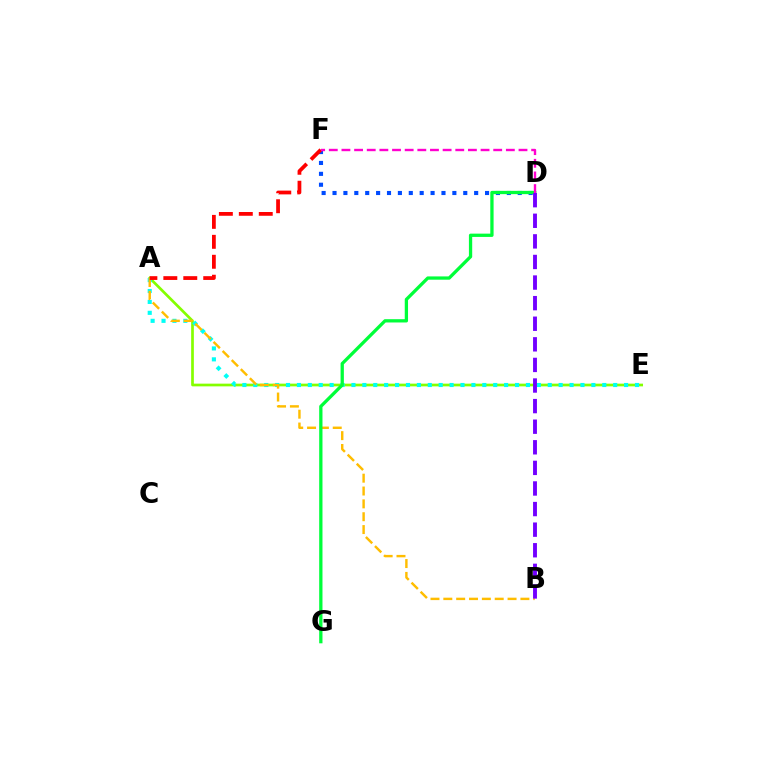{('D', 'F'): [{'color': '#004bff', 'line_style': 'dotted', 'thickness': 2.96}, {'color': '#ff00cf', 'line_style': 'dashed', 'thickness': 1.72}], ('A', 'E'): [{'color': '#84ff00', 'line_style': 'solid', 'thickness': 1.95}, {'color': '#00fff6', 'line_style': 'dotted', 'thickness': 2.96}], ('A', 'B'): [{'color': '#ffbd00', 'line_style': 'dashed', 'thickness': 1.75}], ('D', 'G'): [{'color': '#00ff39', 'line_style': 'solid', 'thickness': 2.37}], ('A', 'F'): [{'color': '#ff0000', 'line_style': 'dashed', 'thickness': 2.71}], ('B', 'D'): [{'color': '#7200ff', 'line_style': 'dashed', 'thickness': 2.8}]}